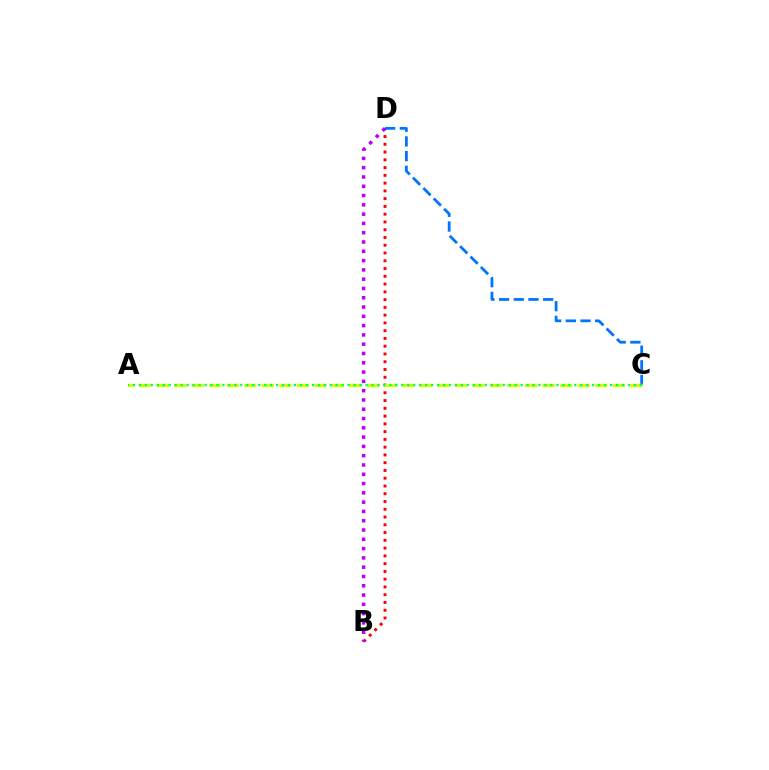{('B', 'D'): [{'color': '#ff0000', 'line_style': 'dotted', 'thickness': 2.11}, {'color': '#b900ff', 'line_style': 'dotted', 'thickness': 2.52}], ('C', 'D'): [{'color': '#0074ff', 'line_style': 'dashed', 'thickness': 2.0}], ('A', 'C'): [{'color': '#d1ff00', 'line_style': 'dashed', 'thickness': 2.38}, {'color': '#00ff5c', 'line_style': 'dotted', 'thickness': 1.62}]}